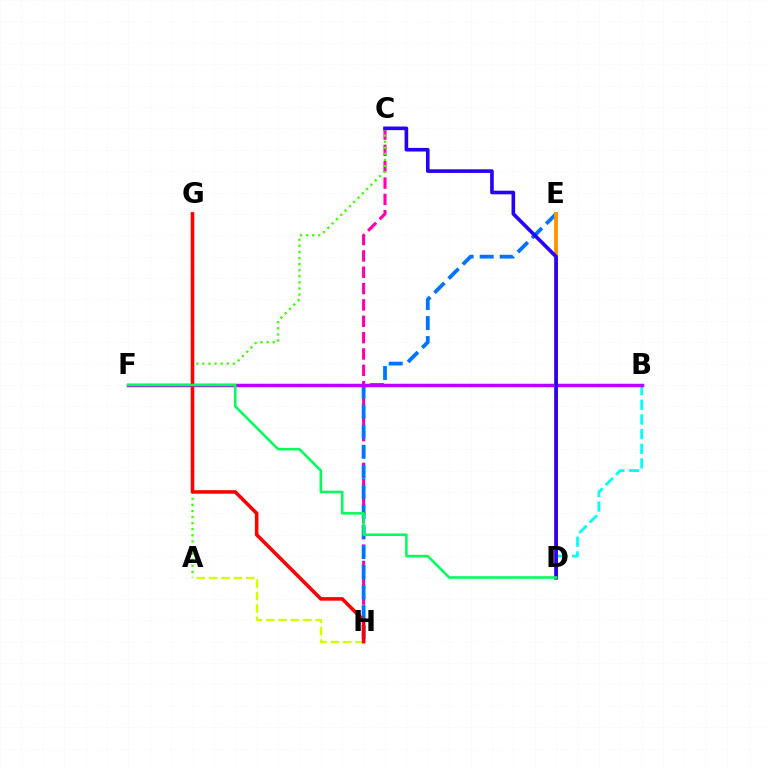{('C', 'H'): [{'color': '#ff00ac', 'line_style': 'dashed', 'thickness': 2.22}], ('B', 'D'): [{'color': '#00fff6', 'line_style': 'dashed', 'thickness': 1.99}], ('A', 'C'): [{'color': '#3dff00', 'line_style': 'dotted', 'thickness': 1.65}], ('E', 'H'): [{'color': '#0074ff', 'line_style': 'dashed', 'thickness': 2.72}], ('B', 'F'): [{'color': '#b900ff', 'line_style': 'solid', 'thickness': 2.51}], ('A', 'H'): [{'color': '#d1ff00', 'line_style': 'dashed', 'thickness': 1.68}], ('D', 'E'): [{'color': '#ff9400', 'line_style': 'solid', 'thickness': 2.76}], ('G', 'H'): [{'color': '#ff0000', 'line_style': 'solid', 'thickness': 2.56}], ('C', 'D'): [{'color': '#2500ff', 'line_style': 'solid', 'thickness': 2.61}], ('D', 'F'): [{'color': '#00ff5c', 'line_style': 'solid', 'thickness': 1.84}]}